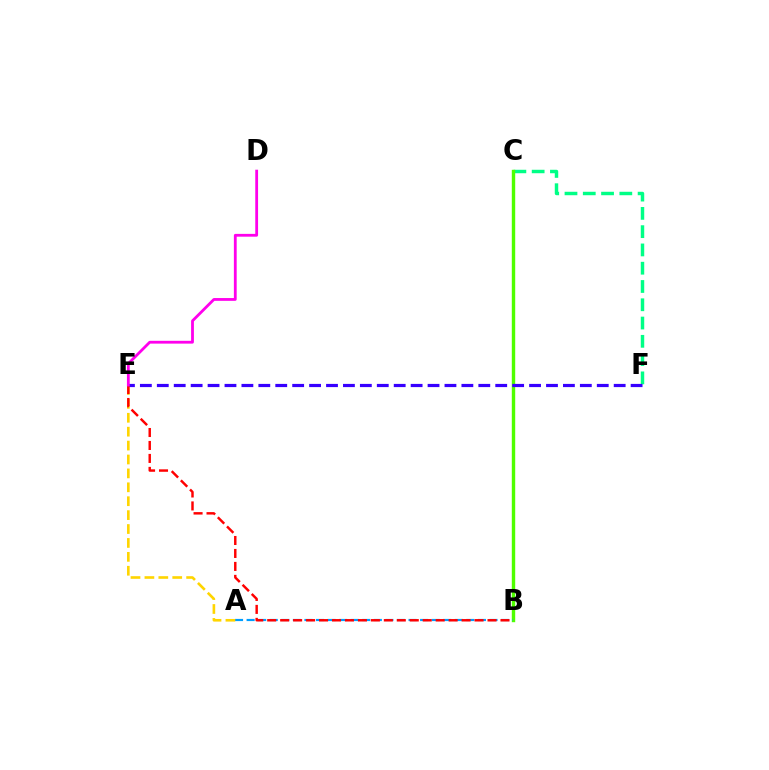{('C', 'F'): [{'color': '#00ff86', 'line_style': 'dashed', 'thickness': 2.48}], ('B', 'C'): [{'color': '#4fff00', 'line_style': 'solid', 'thickness': 2.45}], ('A', 'B'): [{'color': '#009eff', 'line_style': 'dashed', 'thickness': 1.57}], ('A', 'E'): [{'color': '#ffd500', 'line_style': 'dashed', 'thickness': 1.89}], ('E', 'F'): [{'color': '#3700ff', 'line_style': 'dashed', 'thickness': 2.3}], ('B', 'E'): [{'color': '#ff0000', 'line_style': 'dashed', 'thickness': 1.76}], ('D', 'E'): [{'color': '#ff00ed', 'line_style': 'solid', 'thickness': 2.02}]}